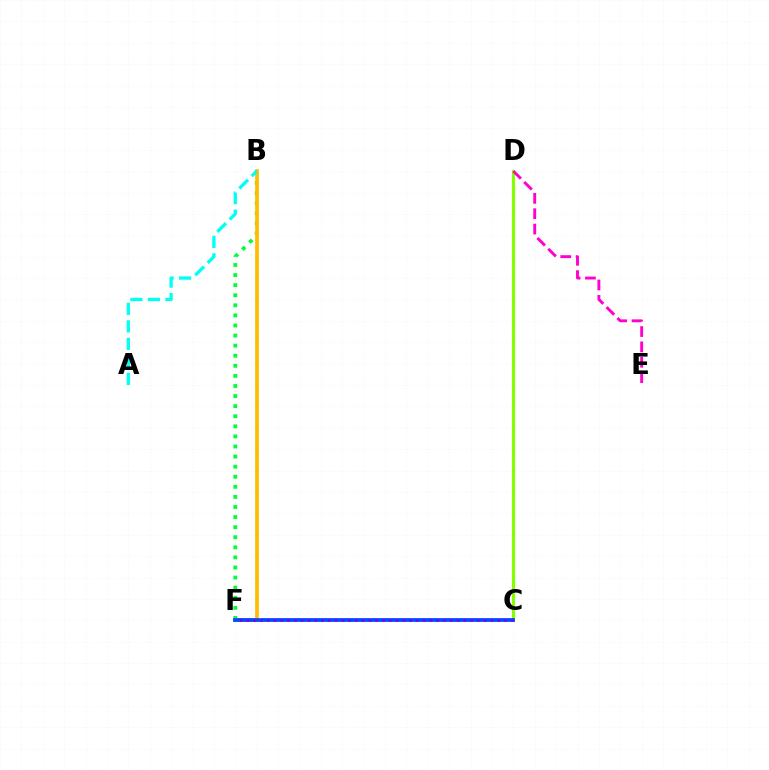{('B', 'F'): [{'color': '#00ff39', 'line_style': 'dotted', 'thickness': 2.74}, {'color': '#ffbd00', 'line_style': 'solid', 'thickness': 2.69}], ('C', 'D'): [{'color': '#ff0000', 'line_style': 'dotted', 'thickness': 1.83}, {'color': '#84ff00', 'line_style': 'solid', 'thickness': 2.28}], ('C', 'F'): [{'color': '#004bff', 'line_style': 'solid', 'thickness': 2.71}, {'color': '#7200ff', 'line_style': 'dotted', 'thickness': 1.84}], ('A', 'B'): [{'color': '#00fff6', 'line_style': 'dashed', 'thickness': 2.38}], ('D', 'E'): [{'color': '#ff00cf', 'line_style': 'dashed', 'thickness': 2.09}]}